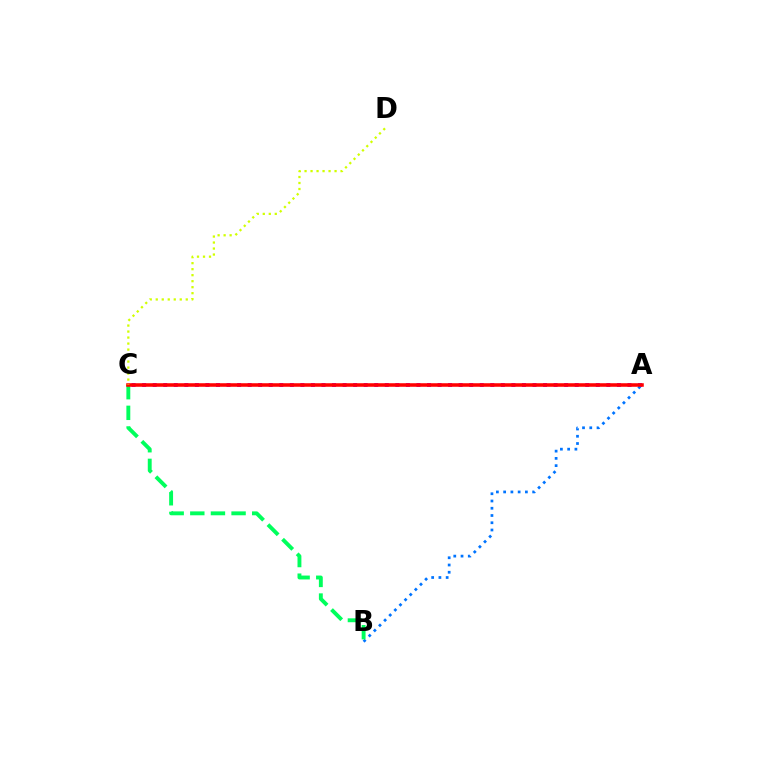{('A', 'C'): [{'color': '#b900ff', 'line_style': 'dotted', 'thickness': 2.87}, {'color': '#ff0000', 'line_style': 'solid', 'thickness': 2.56}], ('A', 'B'): [{'color': '#0074ff', 'line_style': 'dotted', 'thickness': 1.97}], ('B', 'C'): [{'color': '#00ff5c', 'line_style': 'dashed', 'thickness': 2.8}], ('C', 'D'): [{'color': '#d1ff00', 'line_style': 'dotted', 'thickness': 1.63}]}